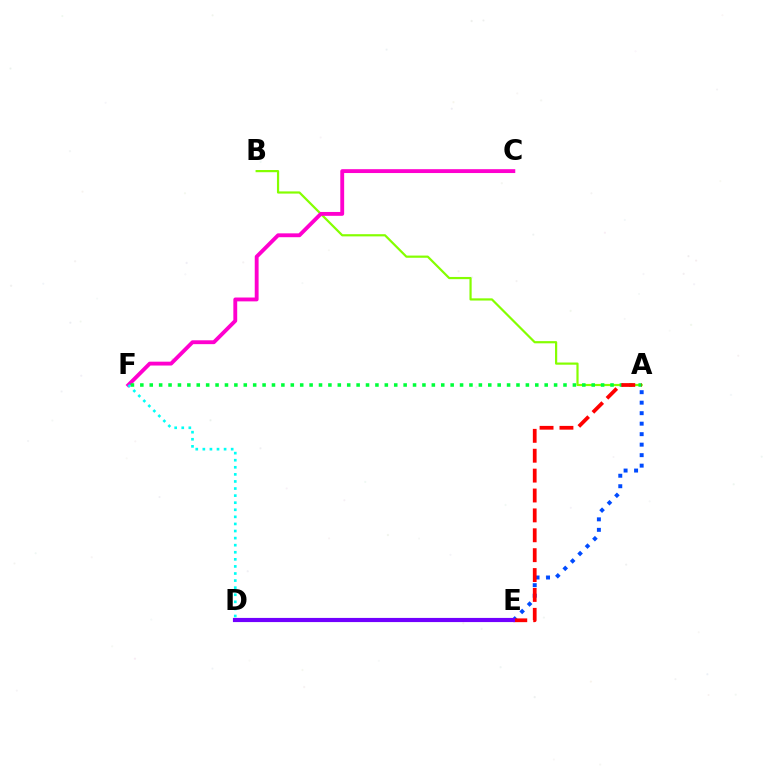{('A', 'B'): [{'color': '#84ff00', 'line_style': 'solid', 'thickness': 1.58}], ('C', 'F'): [{'color': '#ff00cf', 'line_style': 'solid', 'thickness': 2.78}], ('D', 'E'): [{'color': '#ffbd00', 'line_style': 'dashed', 'thickness': 1.7}, {'color': '#7200ff', 'line_style': 'solid', 'thickness': 2.99}], ('A', 'E'): [{'color': '#004bff', 'line_style': 'dotted', 'thickness': 2.85}, {'color': '#ff0000', 'line_style': 'dashed', 'thickness': 2.7}], ('A', 'F'): [{'color': '#00ff39', 'line_style': 'dotted', 'thickness': 2.55}], ('D', 'F'): [{'color': '#00fff6', 'line_style': 'dotted', 'thickness': 1.92}]}